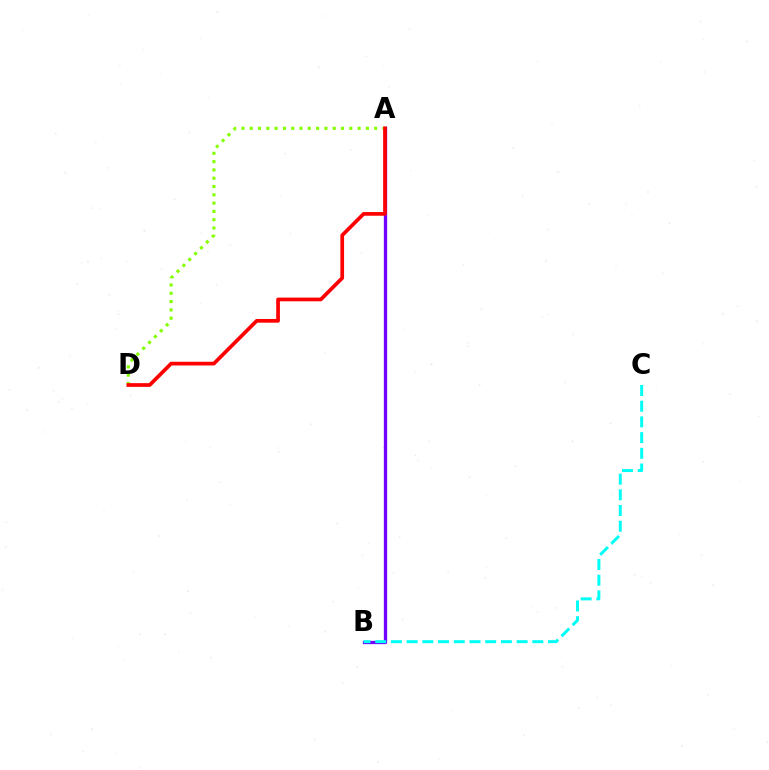{('A', 'B'): [{'color': '#7200ff', 'line_style': 'solid', 'thickness': 2.38}], ('A', 'D'): [{'color': '#84ff00', 'line_style': 'dotted', 'thickness': 2.25}, {'color': '#ff0000', 'line_style': 'solid', 'thickness': 2.66}], ('B', 'C'): [{'color': '#00fff6', 'line_style': 'dashed', 'thickness': 2.13}]}